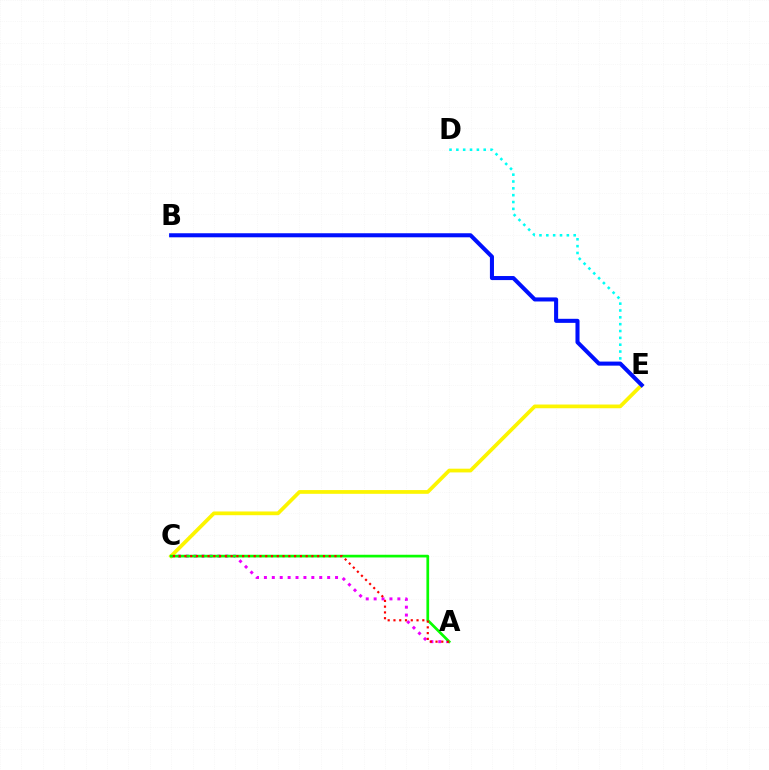{('A', 'C'): [{'color': '#ee00ff', 'line_style': 'dotted', 'thickness': 2.15}, {'color': '#08ff00', 'line_style': 'solid', 'thickness': 1.95}, {'color': '#ff0000', 'line_style': 'dotted', 'thickness': 1.57}], ('C', 'E'): [{'color': '#fcf500', 'line_style': 'solid', 'thickness': 2.68}], ('D', 'E'): [{'color': '#00fff6', 'line_style': 'dotted', 'thickness': 1.86}], ('B', 'E'): [{'color': '#0010ff', 'line_style': 'solid', 'thickness': 2.92}]}